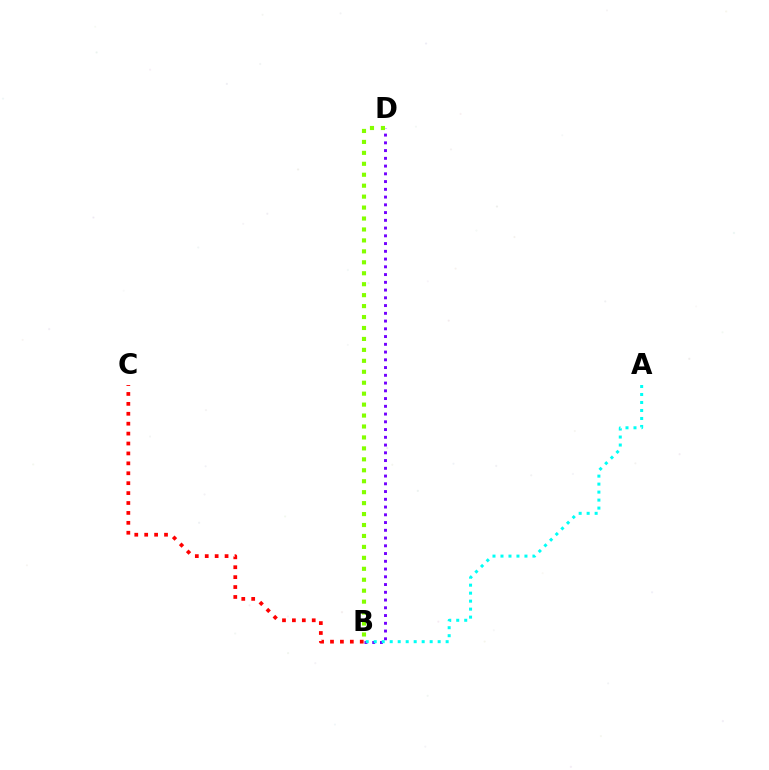{('B', 'C'): [{'color': '#ff0000', 'line_style': 'dotted', 'thickness': 2.69}], ('B', 'D'): [{'color': '#7200ff', 'line_style': 'dotted', 'thickness': 2.11}, {'color': '#84ff00', 'line_style': 'dotted', 'thickness': 2.97}], ('A', 'B'): [{'color': '#00fff6', 'line_style': 'dotted', 'thickness': 2.17}]}